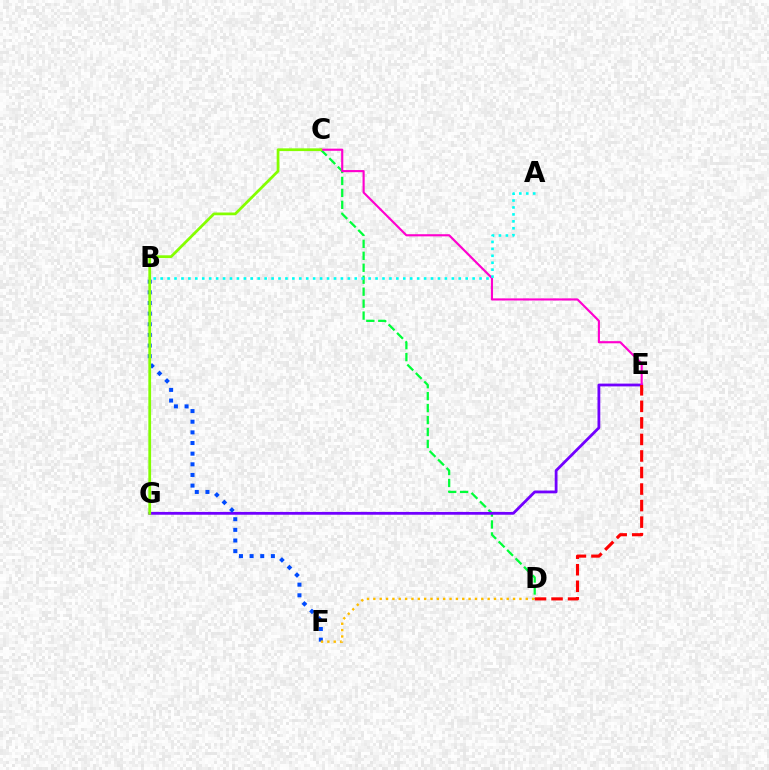{('C', 'D'): [{'color': '#00ff39', 'line_style': 'dashed', 'thickness': 1.62}], ('E', 'G'): [{'color': '#7200ff', 'line_style': 'solid', 'thickness': 2.01}], ('C', 'E'): [{'color': '#ff00cf', 'line_style': 'solid', 'thickness': 1.54}], ('B', 'F'): [{'color': '#004bff', 'line_style': 'dotted', 'thickness': 2.89}], ('A', 'B'): [{'color': '#00fff6', 'line_style': 'dotted', 'thickness': 1.88}], ('D', 'F'): [{'color': '#ffbd00', 'line_style': 'dotted', 'thickness': 1.73}], ('D', 'E'): [{'color': '#ff0000', 'line_style': 'dashed', 'thickness': 2.25}], ('C', 'G'): [{'color': '#84ff00', 'line_style': 'solid', 'thickness': 1.98}]}